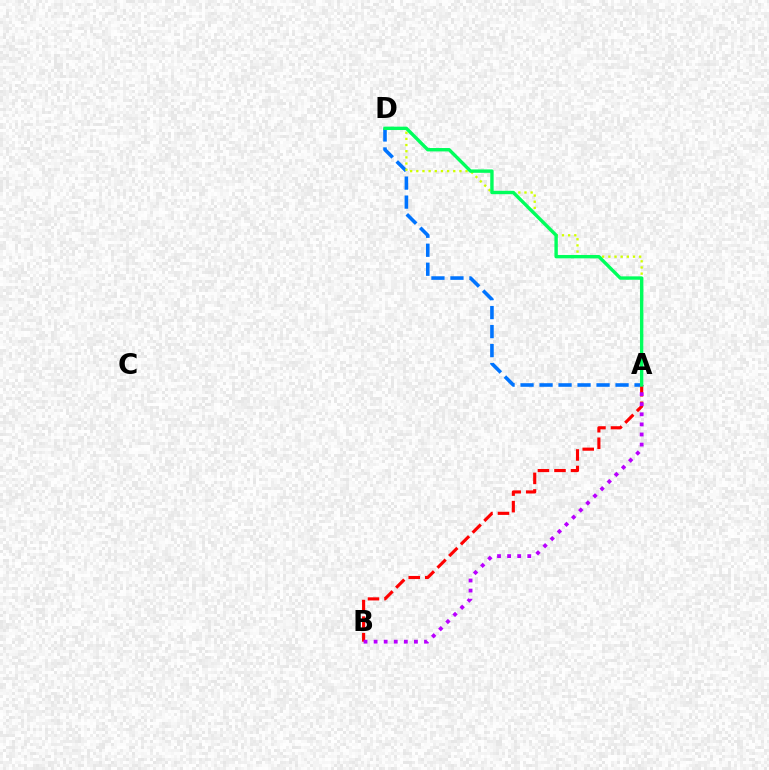{('A', 'D'): [{'color': '#0074ff', 'line_style': 'dashed', 'thickness': 2.58}, {'color': '#d1ff00', 'line_style': 'dotted', 'thickness': 1.67}, {'color': '#00ff5c', 'line_style': 'solid', 'thickness': 2.44}], ('A', 'B'): [{'color': '#ff0000', 'line_style': 'dashed', 'thickness': 2.25}, {'color': '#b900ff', 'line_style': 'dotted', 'thickness': 2.74}]}